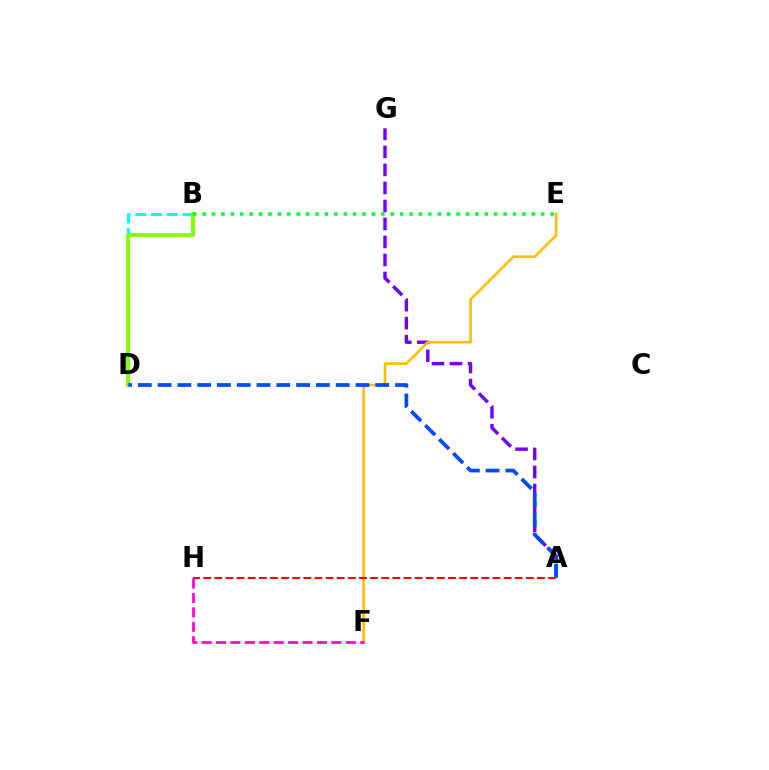{('A', 'G'): [{'color': '#7200ff', 'line_style': 'dashed', 'thickness': 2.45}], ('B', 'D'): [{'color': '#00fff6', 'line_style': 'dashed', 'thickness': 2.14}, {'color': '#84ff00', 'line_style': 'solid', 'thickness': 2.81}], ('E', 'F'): [{'color': '#ffbd00', 'line_style': 'solid', 'thickness': 1.87}], ('A', 'H'): [{'color': '#ff0000', 'line_style': 'dashed', 'thickness': 1.51}], ('F', 'H'): [{'color': '#ff00cf', 'line_style': 'dashed', 'thickness': 1.96}], ('A', 'D'): [{'color': '#004bff', 'line_style': 'dashed', 'thickness': 2.69}], ('B', 'E'): [{'color': '#00ff39', 'line_style': 'dotted', 'thickness': 2.55}]}